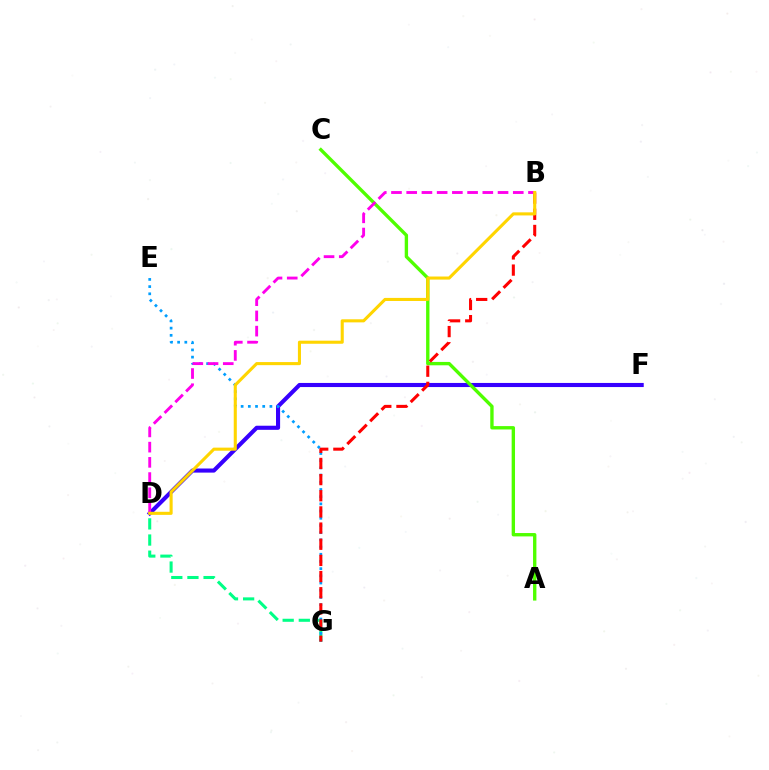{('D', 'F'): [{'color': '#3700ff', 'line_style': 'solid', 'thickness': 2.95}], ('A', 'C'): [{'color': '#4fff00', 'line_style': 'solid', 'thickness': 2.42}], ('D', 'G'): [{'color': '#00ff86', 'line_style': 'dashed', 'thickness': 2.19}], ('E', 'G'): [{'color': '#009eff', 'line_style': 'dotted', 'thickness': 1.96}], ('B', 'G'): [{'color': '#ff0000', 'line_style': 'dashed', 'thickness': 2.2}], ('B', 'D'): [{'color': '#ff00ed', 'line_style': 'dashed', 'thickness': 2.07}, {'color': '#ffd500', 'line_style': 'solid', 'thickness': 2.22}]}